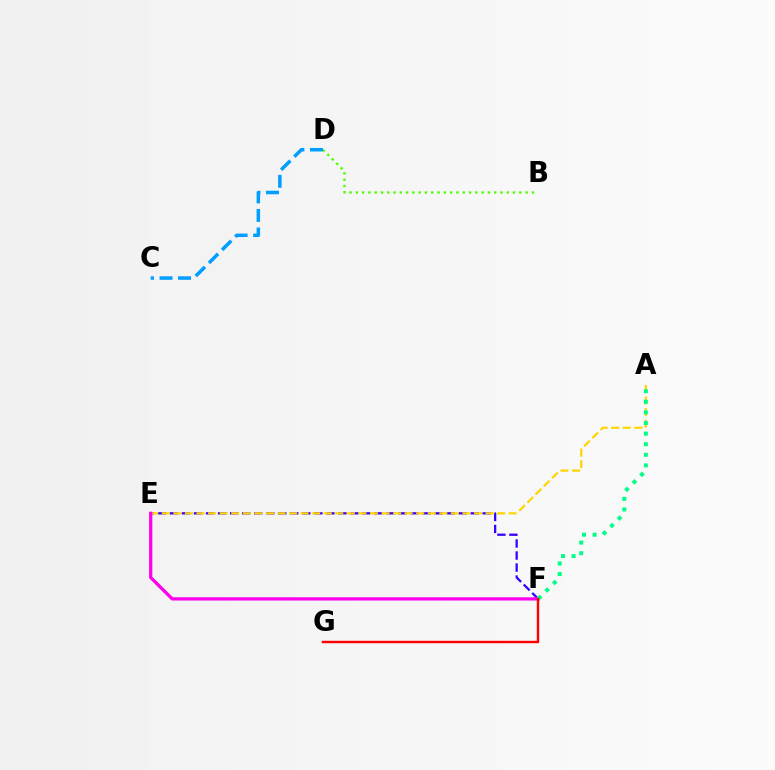{('E', 'F'): [{'color': '#3700ff', 'line_style': 'dashed', 'thickness': 1.63}, {'color': '#ff00ed', 'line_style': 'solid', 'thickness': 2.35}], ('A', 'E'): [{'color': '#ffd500', 'line_style': 'dashed', 'thickness': 1.57}], ('A', 'F'): [{'color': '#00ff86', 'line_style': 'dotted', 'thickness': 2.88}], ('B', 'D'): [{'color': '#4fff00', 'line_style': 'dotted', 'thickness': 1.71}], ('C', 'D'): [{'color': '#009eff', 'line_style': 'dashed', 'thickness': 2.52}], ('F', 'G'): [{'color': '#ff0000', 'line_style': 'solid', 'thickness': 1.73}]}